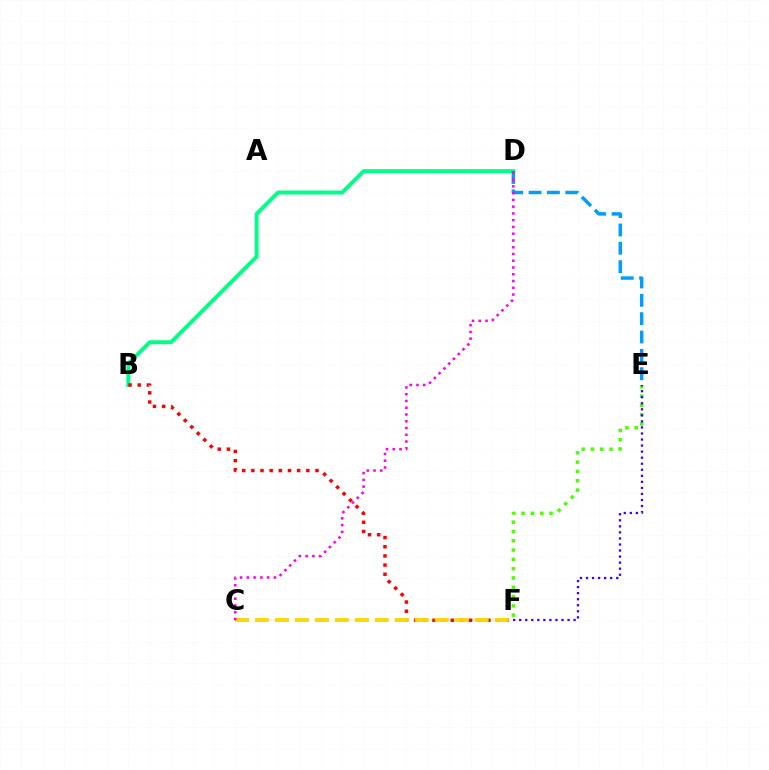{('B', 'D'): [{'color': '#00ff86', 'line_style': 'solid', 'thickness': 2.83}], ('B', 'F'): [{'color': '#ff0000', 'line_style': 'dotted', 'thickness': 2.49}], ('D', 'E'): [{'color': '#009eff', 'line_style': 'dashed', 'thickness': 2.49}], ('C', 'F'): [{'color': '#ffd500', 'line_style': 'dashed', 'thickness': 2.71}], ('C', 'D'): [{'color': '#ff00ed', 'line_style': 'dotted', 'thickness': 1.84}], ('E', 'F'): [{'color': '#4fff00', 'line_style': 'dotted', 'thickness': 2.53}, {'color': '#3700ff', 'line_style': 'dotted', 'thickness': 1.64}]}